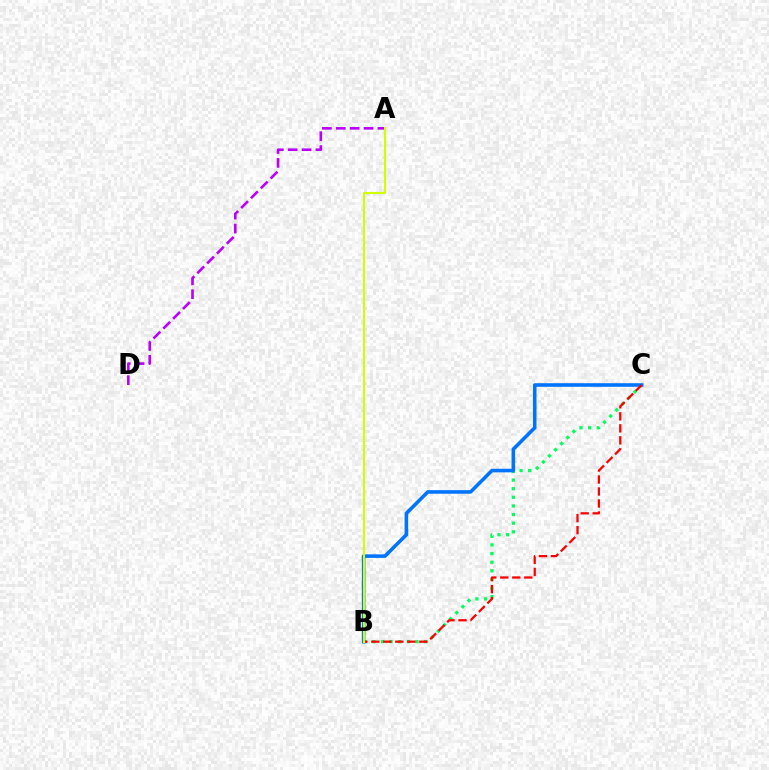{('B', 'C'): [{'color': '#00ff5c', 'line_style': 'dotted', 'thickness': 2.34}, {'color': '#0074ff', 'line_style': 'solid', 'thickness': 2.58}, {'color': '#ff0000', 'line_style': 'dashed', 'thickness': 1.63}], ('A', 'D'): [{'color': '#b900ff', 'line_style': 'dashed', 'thickness': 1.89}], ('A', 'B'): [{'color': '#d1ff00', 'line_style': 'solid', 'thickness': 1.51}]}